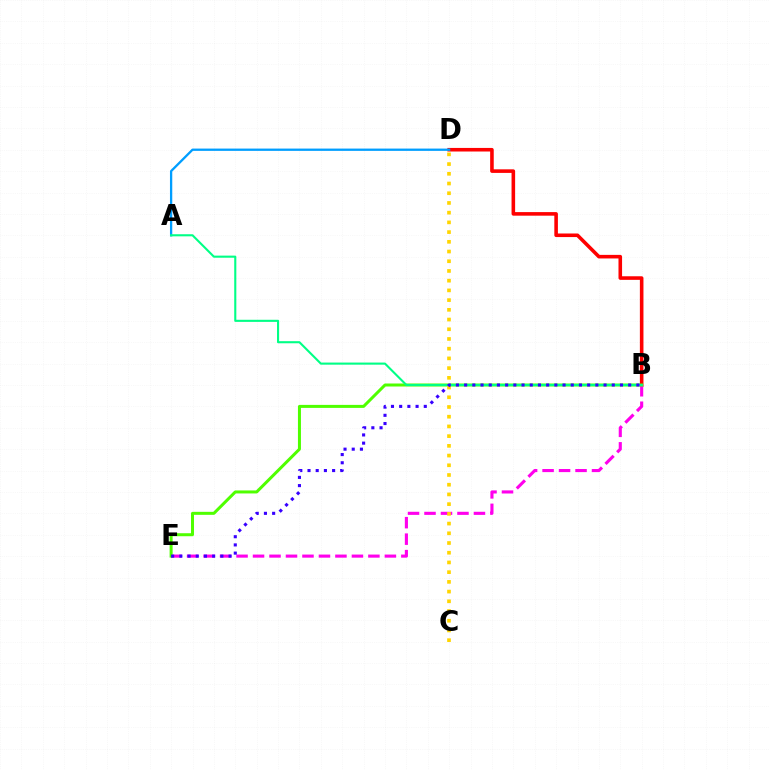{('B', 'D'): [{'color': '#ff0000', 'line_style': 'solid', 'thickness': 2.58}], ('A', 'D'): [{'color': '#009eff', 'line_style': 'solid', 'thickness': 1.65}], ('B', 'E'): [{'color': '#ff00ed', 'line_style': 'dashed', 'thickness': 2.24}, {'color': '#4fff00', 'line_style': 'solid', 'thickness': 2.17}, {'color': '#3700ff', 'line_style': 'dotted', 'thickness': 2.23}], ('C', 'D'): [{'color': '#ffd500', 'line_style': 'dotted', 'thickness': 2.64}], ('A', 'B'): [{'color': '#00ff86', 'line_style': 'solid', 'thickness': 1.51}]}